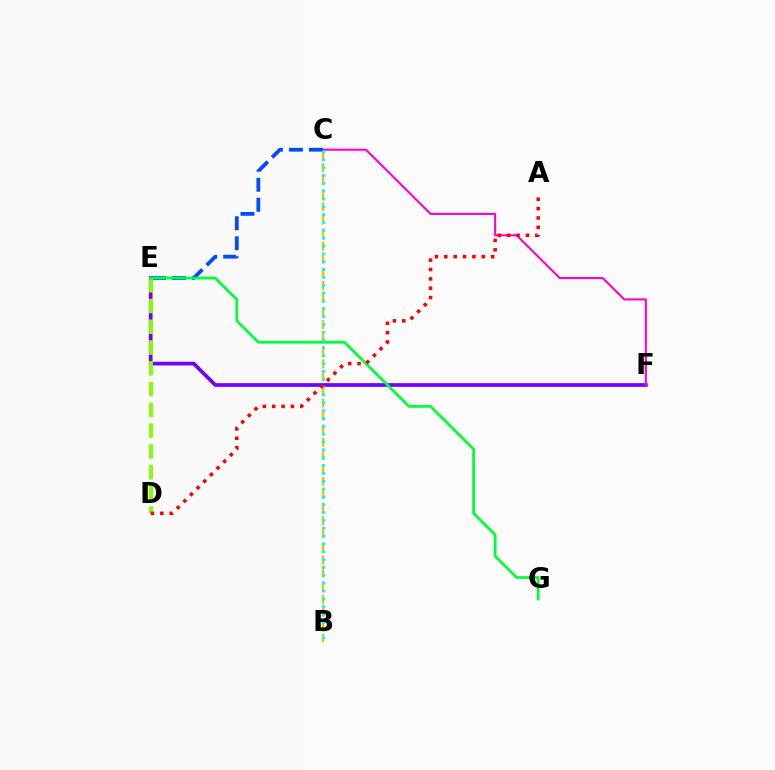{('B', 'C'): [{'color': '#ffbd00', 'line_style': 'dashed', 'thickness': 1.78}, {'color': '#00fff6', 'line_style': 'dotted', 'thickness': 2.13}], ('E', 'F'): [{'color': '#7200ff', 'line_style': 'solid', 'thickness': 2.67}], ('C', 'F'): [{'color': '#ff00cf', 'line_style': 'solid', 'thickness': 1.51}], ('C', 'E'): [{'color': '#004bff', 'line_style': 'dashed', 'thickness': 2.72}], ('D', 'E'): [{'color': '#84ff00', 'line_style': 'dashed', 'thickness': 2.82}], ('E', 'G'): [{'color': '#00ff39', 'line_style': 'solid', 'thickness': 1.97}], ('A', 'D'): [{'color': '#ff0000', 'line_style': 'dotted', 'thickness': 2.54}]}